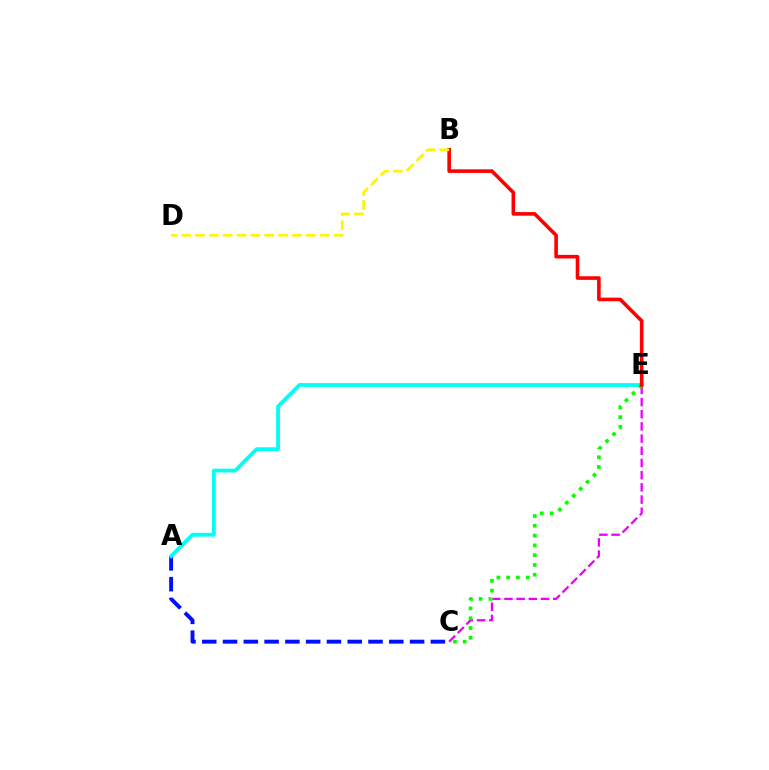{('A', 'C'): [{'color': '#0010ff', 'line_style': 'dashed', 'thickness': 2.82}], ('A', 'E'): [{'color': '#00fff6', 'line_style': 'solid', 'thickness': 2.74}], ('C', 'E'): [{'color': '#ee00ff', 'line_style': 'dashed', 'thickness': 1.66}, {'color': '#08ff00', 'line_style': 'dotted', 'thickness': 2.66}], ('B', 'E'): [{'color': '#ff0000', 'line_style': 'solid', 'thickness': 2.6}], ('B', 'D'): [{'color': '#fcf500', 'line_style': 'dashed', 'thickness': 1.88}]}